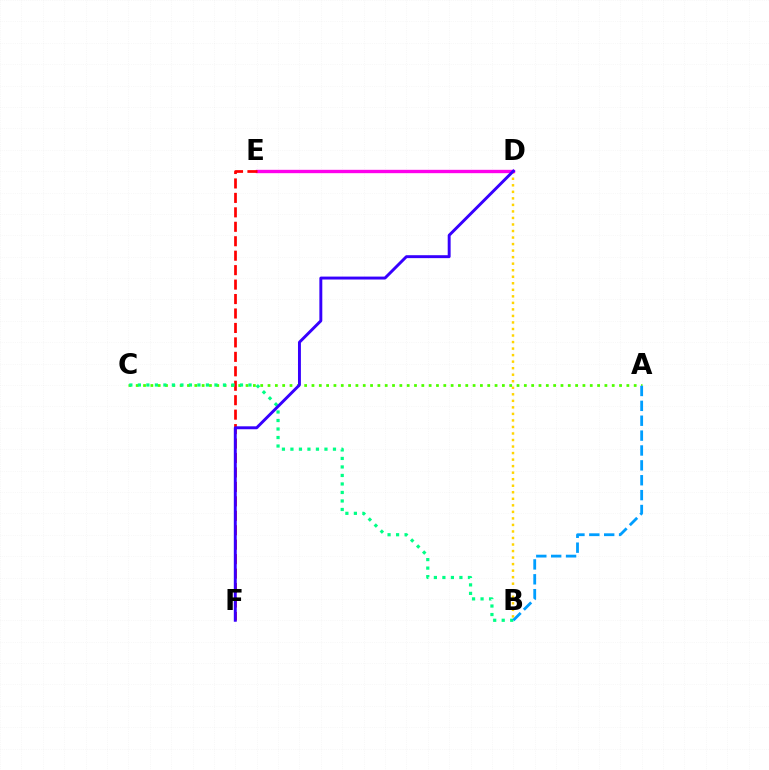{('B', 'D'): [{'color': '#ffd500', 'line_style': 'dotted', 'thickness': 1.77}], ('D', 'E'): [{'color': '#ff00ed', 'line_style': 'solid', 'thickness': 2.42}], ('A', 'C'): [{'color': '#4fff00', 'line_style': 'dotted', 'thickness': 1.99}], ('E', 'F'): [{'color': '#ff0000', 'line_style': 'dashed', 'thickness': 1.96}], ('B', 'C'): [{'color': '#00ff86', 'line_style': 'dotted', 'thickness': 2.31}], ('A', 'B'): [{'color': '#009eff', 'line_style': 'dashed', 'thickness': 2.02}], ('D', 'F'): [{'color': '#3700ff', 'line_style': 'solid', 'thickness': 2.11}]}